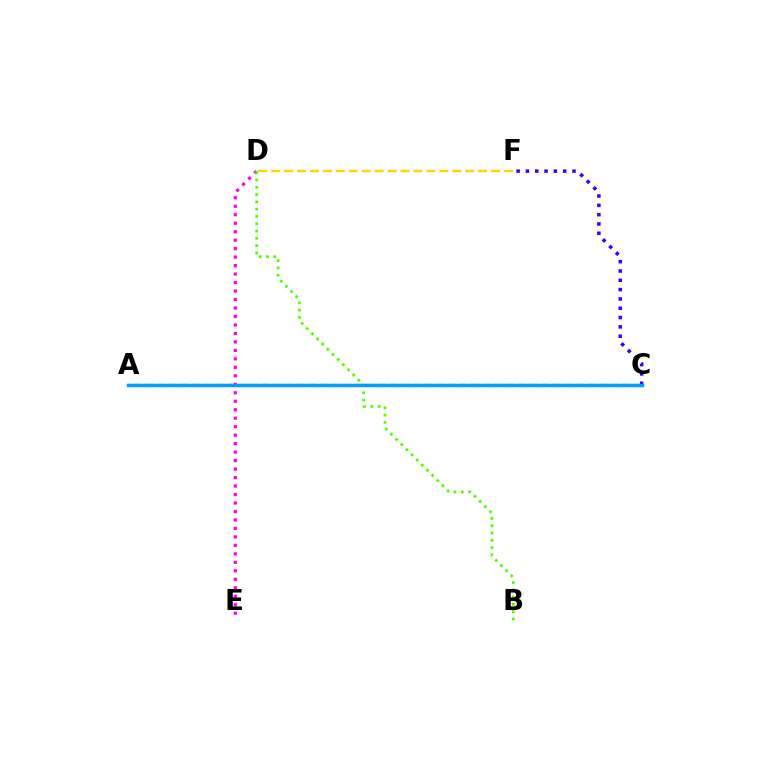{('D', 'F'): [{'color': '#ffd500', 'line_style': 'dashed', 'thickness': 1.76}], ('A', 'C'): [{'color': '#00ff86', 'line_style': 'dashed', 'thickness': 2.21}, {'color': '#ff0000', 'line_style': 'dashed', 'thickness': 1.58}, {'color': '#009eff', 'line_style': 'solid', 'thickness': 2.5}], ('D', 'E'): [{'color': '#ff00ed', 'line_style': 'dotted', 'thickness': 2.3}], ('C', 'F'): [{'color': '#3700ff', 'line_style': 'dotted', 'thickness': 2.53}], ('B', 'D'): [{'color': '#4fff00', 'line_style': 'dotted', 'thickness': 1.98}]}